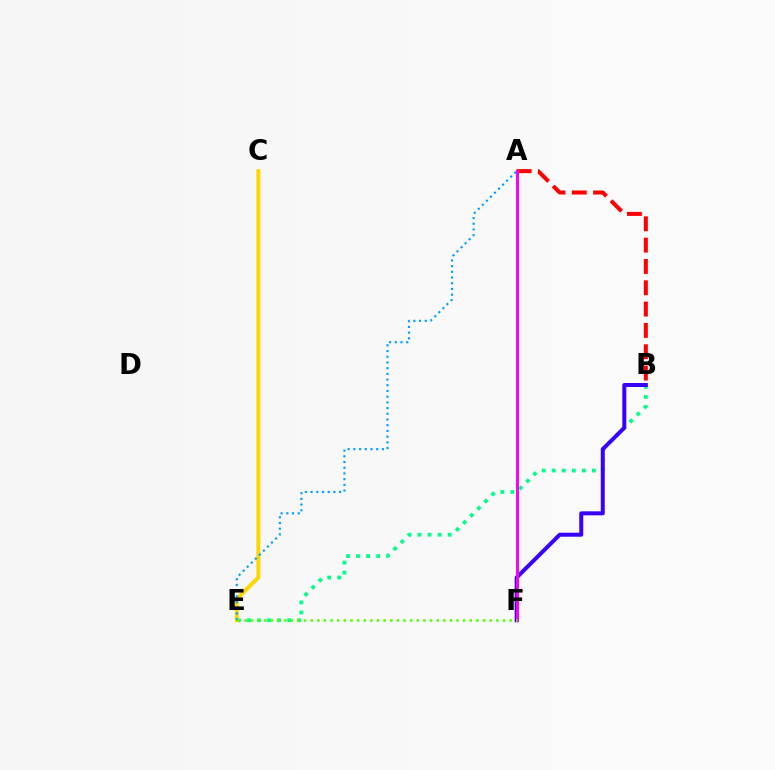{('B', 'E'): [{'color': '#00ff86', 'line_style': 'dotted', 'thickness': 2.73}], ('C', 'E'): [{'color': '#ffd500', 'line_style': 'solid', 'thickness': 2.86}], ('B', 'F'): [{'color': '#3700ff', 'line_style': 'solid', 'thickness': 2.87}], ('A', 'E'): [{'color': '#009eff', 'line_style': 'dotted', 'thickness': 1.55}], ('A', 'B'): [{'color': '#ff0000', 'line_style': 'dashed', 'thickness': 2.9}], ('A', 'F'): [{'color': '#ff00ed', 'line_style': 'solid', 'thickness': 2.14}], ('E', 'F'): [{'color': '#4fff00', 'line_style': 'dotted', 'thickness': 1.8}]}